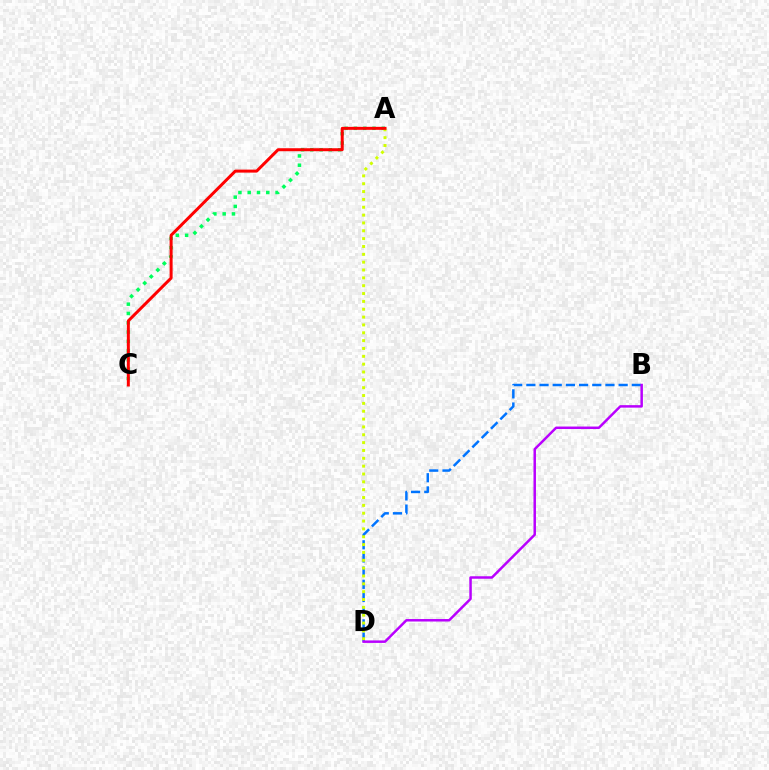{('A', 'C'): [{'color': '#00ff5c', 'line_style': 'dotted', 'thickness': 2.52}, {'color': '#ff0000', 'line_style': 'solid', 'thickness': 2.15}], ('B', 'D'): [{'color': '#0074ff', 'line_style': 'dashed', 'thickness': 1.79}, {'color': '#b900ff', 'line_style': 'solid', 'thickness': 1.79}], ('A', 'D'): [{'color': '#d1ff00', 'line_style': 'dotted', 'thickness': 2.13}]}